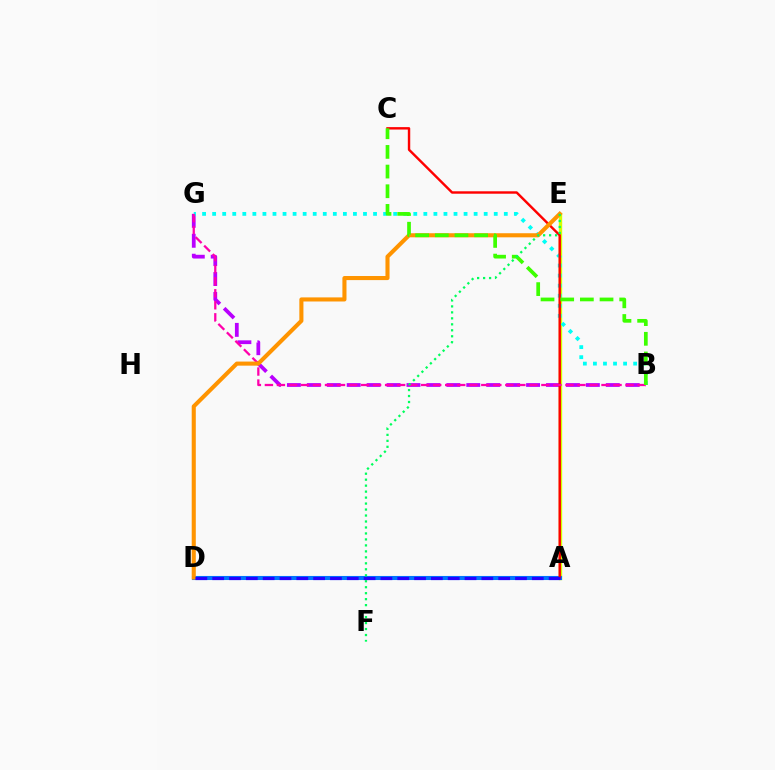{('A', 'E'): [{'color': '#d1ff00', 'line_style': 'solid', 'thickness': 2.44}], ('A', 'D'): [{'color': '#0074ff', 'line_style': 'solid', 'thickness': 2.94}, {'color': '#2500ff', 'line_style': 'dashed', 'thickness': 2.29}], ('B', 'G'): [{'color': '#b900ff', 'line_style': 'dashed', 'thickness': 2.71}, {'color': '#00fff6', 'line_style': 'dotted', 'thickness': 2.73}, {'color': '#ff00ac', 'line_style': 'dashed', 'thickness': 1.63}], ('A', 'C'): [{'color': '#ff0000', 'line_style': 'solid', 'thickness': 1.74}], ('D', 'E'): [{'color': '#ff9400', 'line_style': 'solid', 'thickness': 2.94}], ('B', 'C'): [{'color': '#3dff00', 'line_style': 'dashed', 'thickness': 2.67}], ('E', 'F'): [{'color': '#00ff5c', 'line_style': 'dotted', 'thickness': 1.62}]}